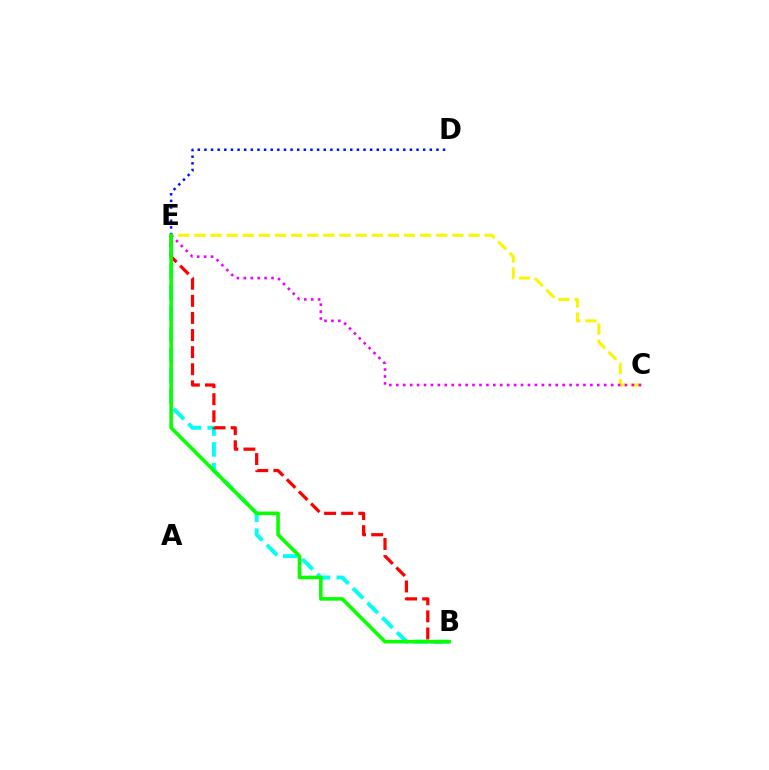{('C', 'E'): [{'color': '#fcf500', 'line_style': 'dashed', 'thickness': 2.19}, {'color': '#ee00ff', 'line_style': 'dotted', 'thickness': 1.88}], ('D', 'E'): [{'color': '#0010ff', 'line_style': 'dotted', 'thickness': 1.8}], ('B', 'E'): [{'color': '#00fff6', 'line_style': 'dashed', 'thickness': 2.82}, {'color': '#ff0000', 'line_style': 'dashed', 'thickness': 2.32}, {'color': '#08ff00', 'line_style': 'solid', 'thickness': 2.58}]}